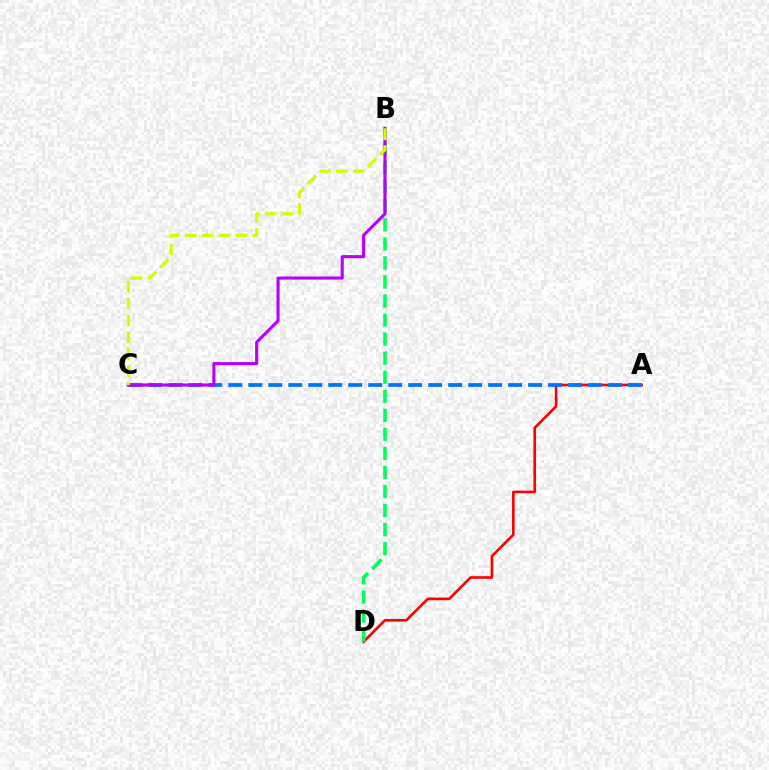{('A', 'D'): [{'color': '#ff0000', 'line_style': 'solid', 'thickness': 1.9}], ('A', 'C'): [{'color': '#0074ff', 'line_style': 'dashed', 'thickness': 2.72}], ('B', 'D'): [{'color': '#00ff5c', 'line_style': 'dashed', 'thickness': 2.59}], ('B', 'C'): [{'color': '#b900ff', 'line_style': 'solid', 'thickness': 2.23}, {'color': '#d1ff00', 'line_style': 'dashed', 'thickness': 2.29}]}